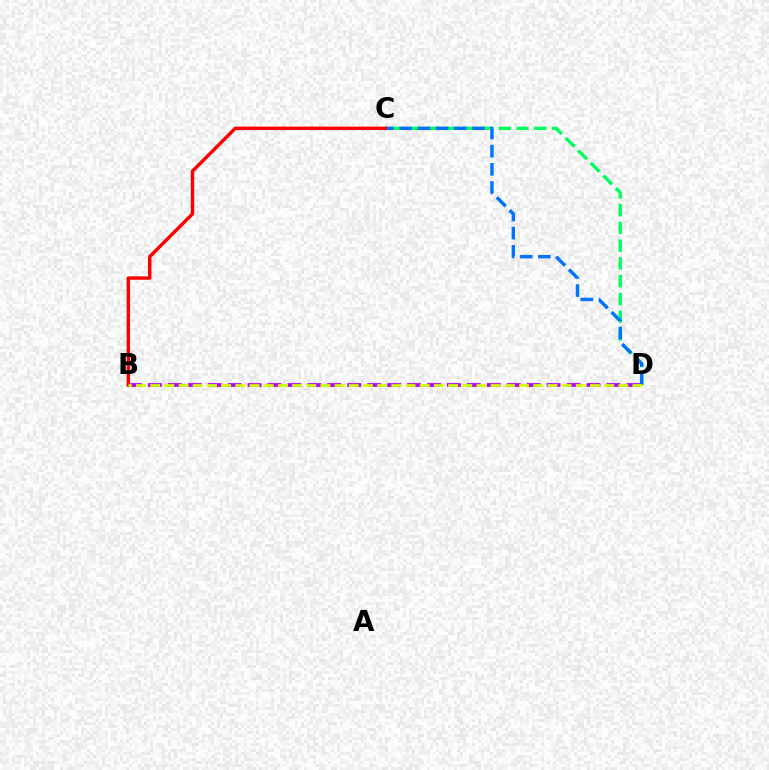{('B', 'D'): [{'color': '#b900ff', 'line_style': 'dashed', 'thickness': 2.71}, {'color': '#d1ff00', 'line_style': 'dashed', 'thickness': 1.93}], ('C', 'D'): [{'color': '#00ff5c', 'line_style': 'dashed', 'thickness': 2.41}, {'color': '#0074ff', 'line_style': 'dashed', 'thickness': 2.47}], ('B', 'C'): [{'color': '#ff0000', 'line_style': 'solid', 'thickness': 2.47}]}